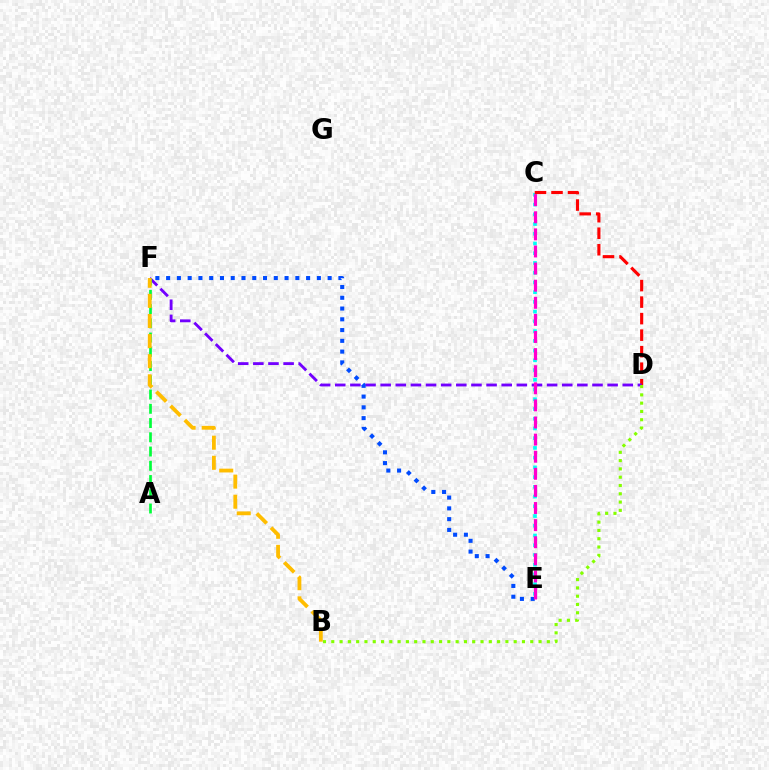{('C', 'E'): [{'color': '#00fff6', 'line_style': 'dotted', 'thickness': 2.64}, {'color': '#ff00cf', 'line_style': 'dashed', 'thickness': 2.32}], ('C', 'D'): [{'color': '#ff0000', 'line_style': 'dashed', 'thickness': 2.24}], ('D', 'F'): [{'color': '#7200ff', 'line_style': 'dashed', 'thickness': 2.06}], ('E', 'F'): [{'color': '#004bff', 'line_style': 'dotted', 'thickness': 2.93}], ('A', 'F'): [{'color': '#00ff39', 'line_style': 'dashed', 'thickness': 1.94}], ('B', 'F'): [{'color': '#ffbd00', 'line_style': 'dashed', 'thickness': 2.73}], ('B', 'D'): [{'color': '#84ff00', 'line_style': 'dotted', 'thickness': 2.25}]}